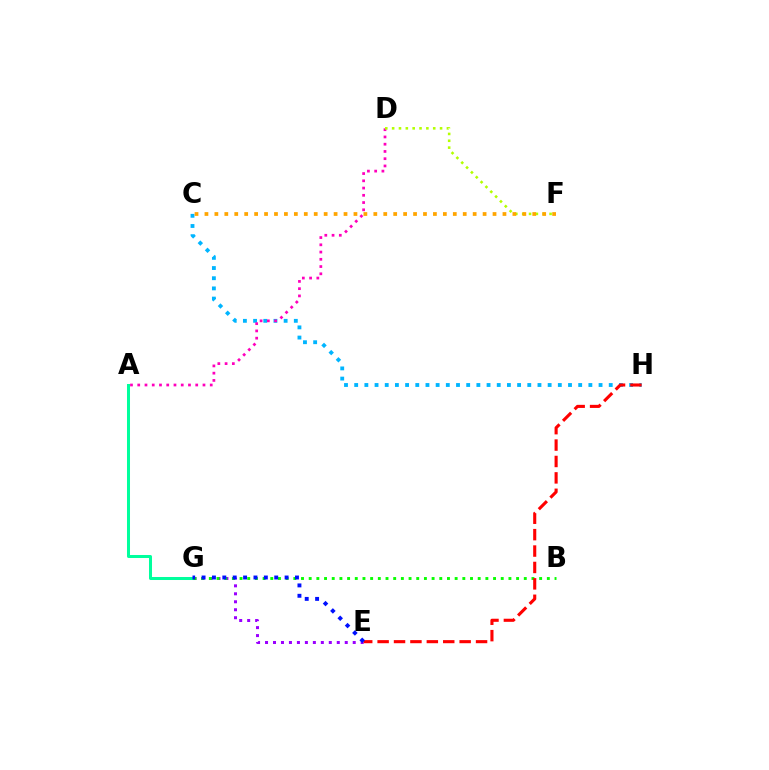{('E', 'G'): [{'color': '#9b00ff', 'line_style': 'dotted', 'thickness': 2.17}, {'color': '#0010ff', 'line_style': 'dotted', 'thickness': 2.82}], ('C', 'H'): [{'color': '#00b5ff', 'line_style': 'dotted', 'thickness': 2.77}], ('A', 'G'): [{'color': '#00ff9d', 'line_style': 'solid', 'thickness': 2.17}], ('B', 'G'): [{'color': '#08ff00', 'line_style': 'dotted', 'thickness': 2.09}], ('A', 'D'): [{'color': '#ff00bd', 'line_style': 'dotted', 'thickness': 1.97}], ('E', 'H'): [{'color': '#ff0000', 'line_style': 'dashed', 'thickness': 2.23}], ('D', 'F'): [{'color': '#b3ff00', 'line_style': 'dotted', 'thickness': 1.86}], ('C', 'F'): [{'color': '#ffa500', 'line_style': 'dotted', 'thickness': 2.7}]}